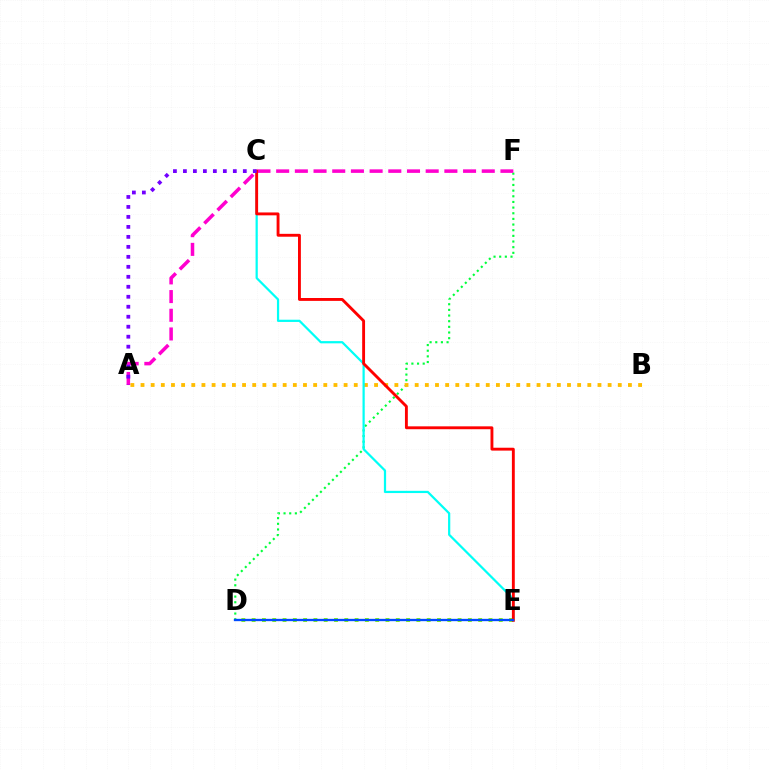{('D', 'F'): [{'color': '#00ff39', 'line_style': 'dotted', 'thickness': 1.54}], ('A', 'B'): [{'color': '#ffbd00', 'line_style': 'dotted', 'thickness': 2.76}], ('D', 'E'): [{'color': '#84ff00', 'line_style': 'dotted', 'thickness': 2.8}, {'color': '#004bff', 'line_style': 'solid', 'thickness': 1.68}], ('A', 'F'): [{'color': '#ff00cf', 'line_style': 'dashed', 'thickness': 2.54}], ('C', 'E'): [{'color': '#00fff6', 'line_style': 'solid', 'thickness': 1.6}, {'color': '#ff0000', 'line_style': 'solid', 'thickness': 2.07}], ('A', 'C'): [{'color': '#7200ff', 'line_style': 'dotted', 'thickness': 2.71}]}